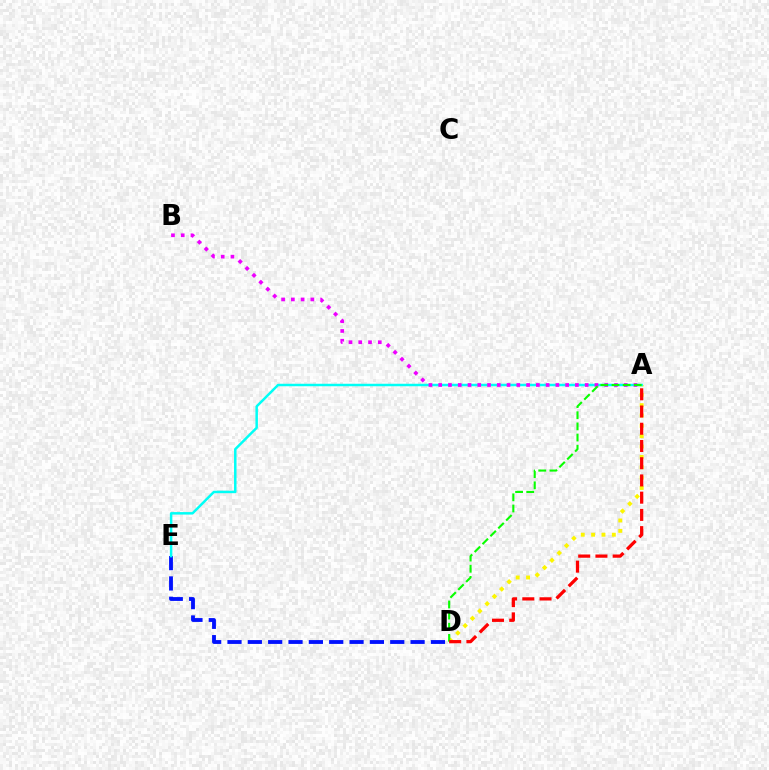{('A', 'D'): [{'color': '#fcf500', 'line_style': 'dotted', 'thickness': 2.81}, {'color': '#08ff00', 'line_style': 'dashed', 'thickness': 1.51}, {'color': '#ff0000', 'line_style': 'dashed', 'thickness': 2.34}], ('D', 'E'): [{'color': '#0010ff', 'line_style': 'dashed', 'thickness': 2.76}], ('A', 'E'): [{'color': '#00fff6', 'line_style': 'solid', 'thickness': 1.79}], ('A', 'B'): [{'color': '#ee00ff', 'line_style': 'dotted', 'thickness': 2.65}]}